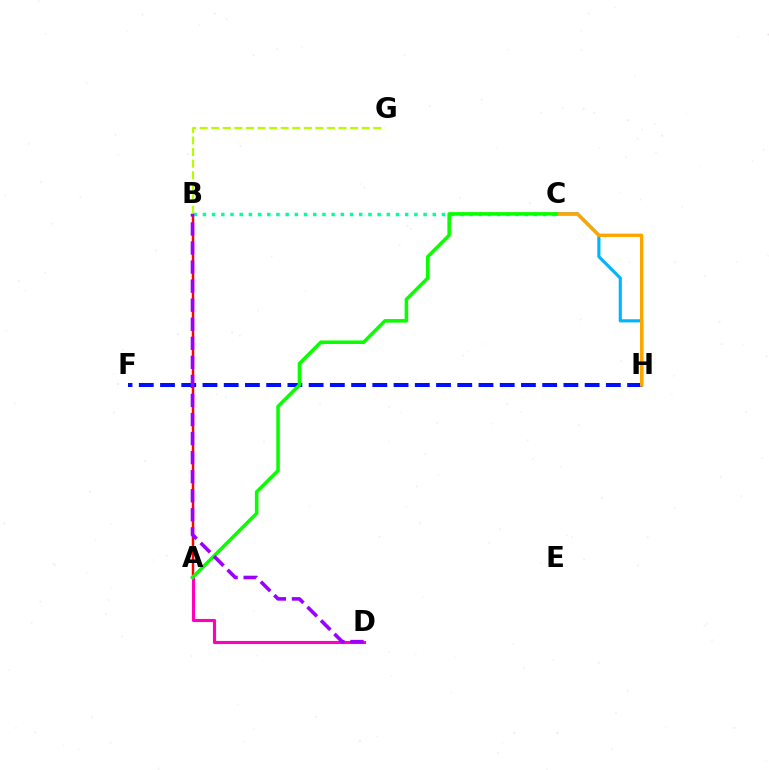{('C', 'H'): [{'color': '#00b5ff', 'line_style': 'solid', 'thickness': 2.26}, {'color': '#ffa500', 'line_style': 'solid', 'thickness': 2.4}], ('A', 'B'): [{'color': '#ff0000', 'line_style': 'solid', 'thickness': 1.78}], ('B', 'G'): [{'color': '#b3ff00', 'line_style': 'dashed', 'thickness': 1.57}], ('F', 'H'): [{'color': '#0010ff', 'line_style': 'dashed', 'thickness': 2.88}], ('B', 'C'): [{'color': '#00ff9d', 'line_style': 'dotted', 'thickness': 2.5}], ('A', 'D'): [{'color': '#ff00bd', 'line_style': 'solid', 'thickness': 2.24}], ('A', 'C'): [{'color': '#08ff00', 'line_style': 'solid', 'thickness': 2.55}], ('B', 'D'): [{'color': '#9b00ff', 'line_style': 'dashed', 'thickness': 2.59}]}